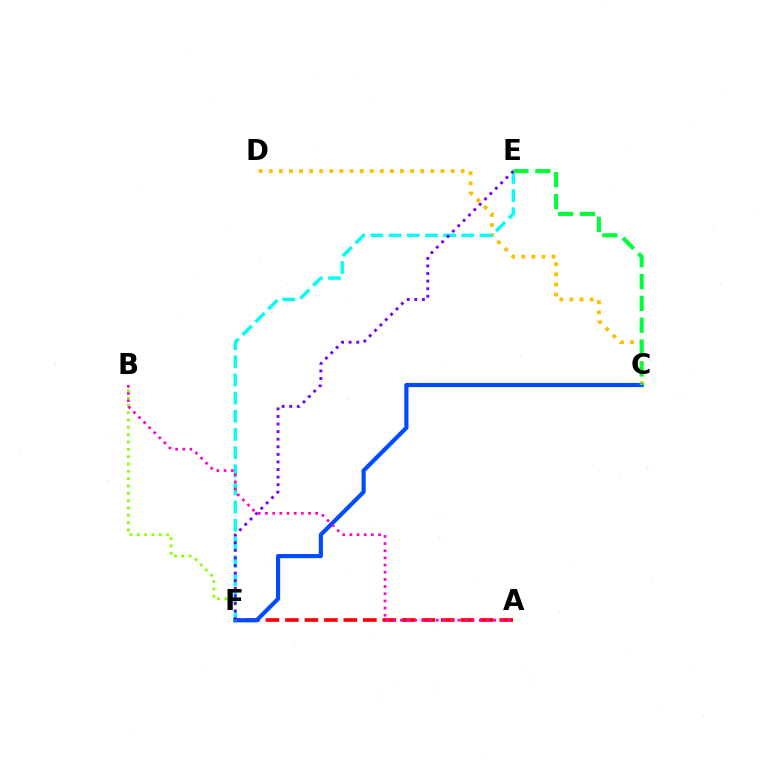{('C', 'D'): [{'color': '#ffbd00', 'line_style': 'dotted', 'thickness': 2.74}], ('A', 'F'): [{'color': '#ff0000', 'line_style': 'dashed', 'thickness': 2.65}], ('C', 'F'): [{'color': '#004bff', 'line_style': 'solid', 'thickness': 2.99}], ('B', 'F'): [{'color': '#84ff00', 'line_style': 'dotted', 'thickness': 1.99}], ('E', 'F'): [{'color': '#00fff6', 'line_style': 'dashed', 'thickness': 2.47}, {'color': '#7200ff', 'line_style': 'dotted', 'thickness': 2.06}], ('C', 'E'): [{'color': '#00ff39', 'line_style': 'dashed', 'thickness': 2.97}], ('A', 'B'): [{'color': '#ff00cf', 'line_style': 'dotted', 'thickness': 1.95}]}